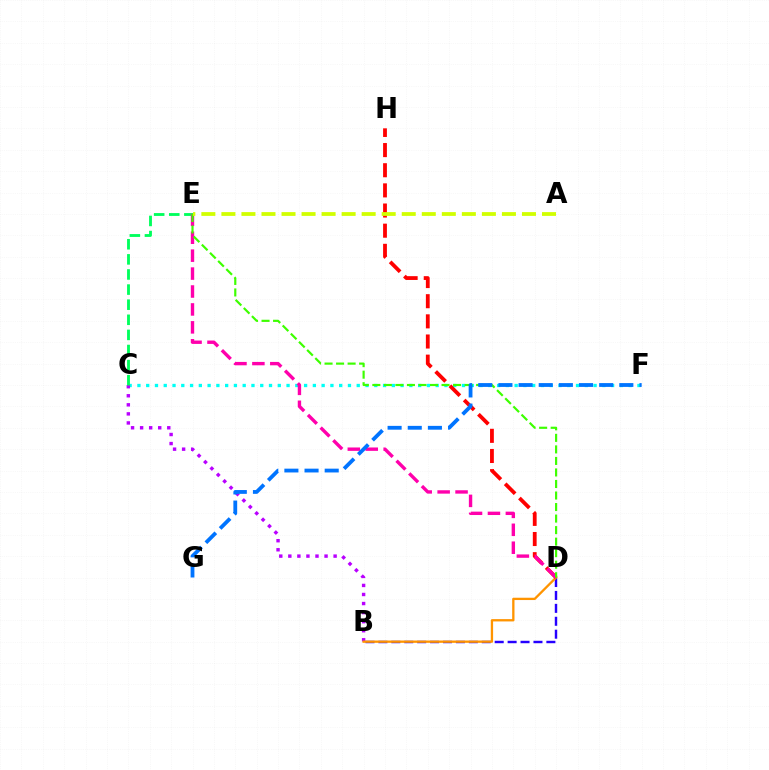{('C', 'F'): [{'color': '#00fff6', 'line_style': 'dotted', 'thickness': 2.38}], ('B', 'C'): [{'color': '#b900ff', 'line_style': 'dotted', 'thickness': 2.46}], ('B', 'D'): [{'color': '#2500ff', 'line_style': 'dashed', 'thickness': 1.76}, {'color': '#ff9400', 'line_style': 'solid', 'thickness': 1.66}], ('C', 'E'): [{'color': '#00ff5c', 'line_style': 'dashed', 'thickness': 2.05}], ('D', 'H'): [{'color': '#ff0000', 'line_style': 'dashed', 'thickness': 2.74}], ('D', 'E'): [{'color': '#ff00ac', 'line_style': 'dashed', 'thickness': 2.43}, {'color': '#3dff00', 'line_style': 'dashed', 'thickness': 1.57}], ('F', 'G'): [{'color': '#0074ff', 'line_style': 'dashed', 'thickness': 2.74}], ('A', 'E'): [{'color': '#d1ff00', 'line_style': 'dashed', 'thickness': 2.72}]}